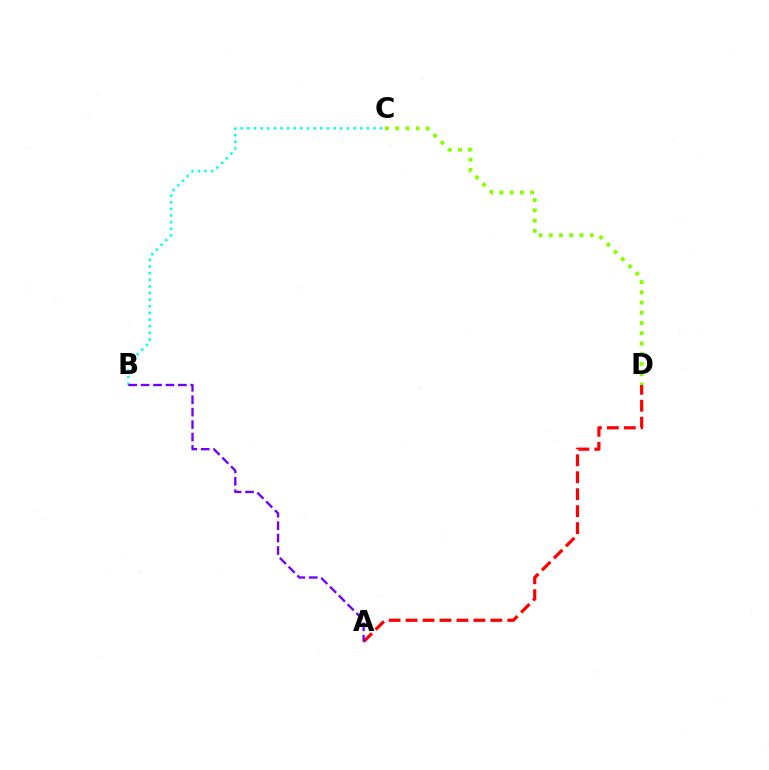{('B', 'C'): [{'color': '#00fff6', 'line_style': 'dotted', 'thickness': 1.8}], ('C', 'D'): [{'color': '#84ff00', 'line_style': 'dotted', 'thickness': 2.78}], ('A', 'D'): [{'color': '#ff0000', 'line_style': 'dashed', 'thickness': 2.3}], ('A', 'B'): [{'color': '#7200ff', 'line_style': 'dashed', 'thickness': 1.69}]}